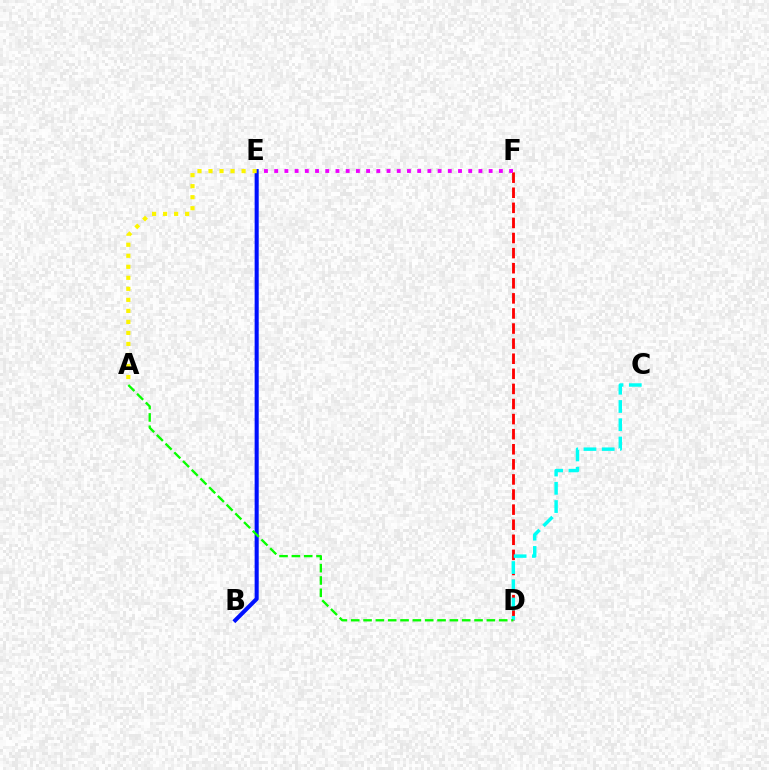{('D', 'F'): [{'color': '#ff0000', 'line_style': 'dashed', 'thickness': 2.05}], ('E', 'F'): [{'color': '#ee00ff', 'line_style': 'dotted', 'thickness': 2.77}], ('B', 'E'): [{'color': '#0010ff', 'line_style': 'solid', 'thickness': 2.93}], ('A', 'E'): [{'color': '#fcf500', 'line_style': 'dotted', 'thickness': 2.99}], ('C', 'D'): [{'color': '#00fff6', 'line_style': 'dashed', 'thickness': 2.48}], ('A', 'D'): [{'color': '#08ff00', 'line_style': 'dashed', 'thickness': 1.68}]}